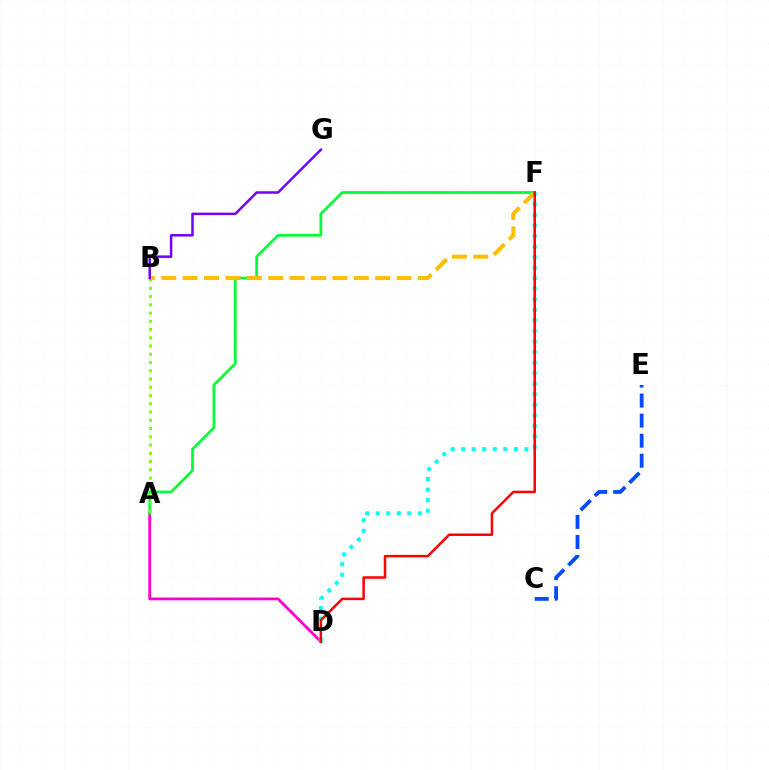{('A', 'D'): [{'color': '#ff00cf', 'line_style': 'solid', 'thickness': 2.03}], ('A', 'F'): [{'color': '#00ff39', 'line_style': 'solid', 'thickness': 1.98}], ('B', 'F'): [{'color': '#ffbd00', 'line_style': 'dashed', 'thickness': 2.91}], ('A', 'B'): [{'color': '#84ff00', 'line_style': 'dotted', 'thickness': 2.24}], ('D', 'F'): [{'color': '#00fff6', 'line_style': 'dotted', 'thickness': 2.86}, {'color': '#ff0000', 'line_style': 'solid', 'thickness': 1.81}], ('B', 'G'): [{'color': '#7200ff', 'line_style': 'solid', 'thickness': 1.8}], ('C', 'E'): [{'color': '#004bff', 'line_style': 'dashed', 'thickness': 2.72}]}